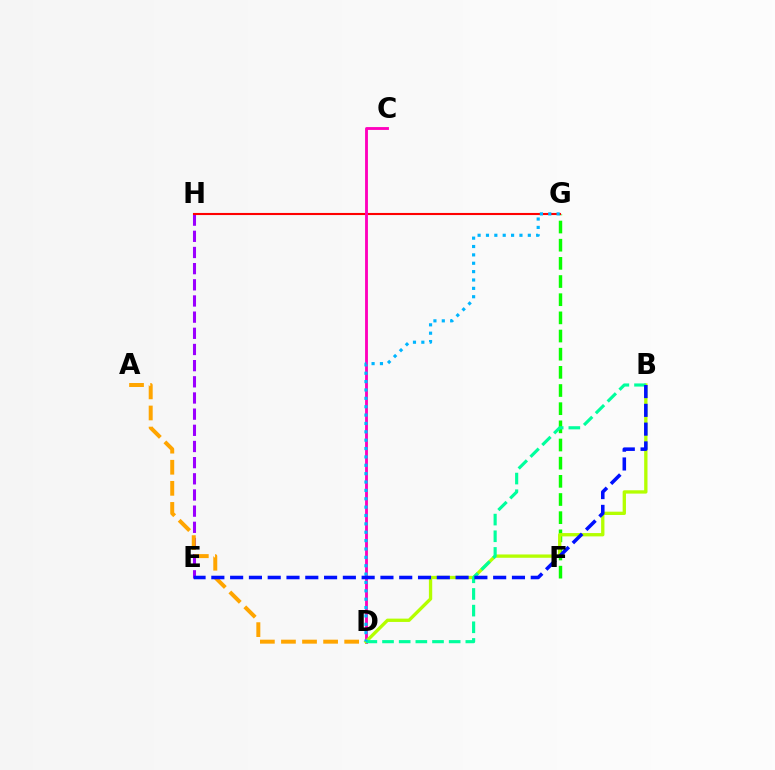{('E', 'H'): [{'color': '#9b00ff', 'line_style': 'dashed', 'thickness': 2.2}], ('F', 'G'): [{'color': '#08ff00', 'line_style': 'dashed', 'thickness': 2.47}], ('G', 'H'): [{'color': '#ff0000', 'line_style': 'solid', 'thickness': 1.51}], ('A', 'D'): [{'color': '#ffa500', 'line_style': 'dashed', 'thickness': 2.86}], ('C', 'D'): [{'color': '#ff00bd', 'line_style': 'solid', 'thickness': 2.05}], ('B', 'D'): [{'color': '#b3ff00', 'line_style': 'solid', 'thickness': 2.39}, {'color': '#00ff9d', 'line_style': 'dashed', 'thickness': 2.26}], ('D', 'G'): [{'color': '#00b5ff', 'line_style': 'dotted', 'thickness': 2.27}], ('B', 'E'): [{'color': '#0010ff', 'line_style': 'dashed', 'thickness': 2.55}]}